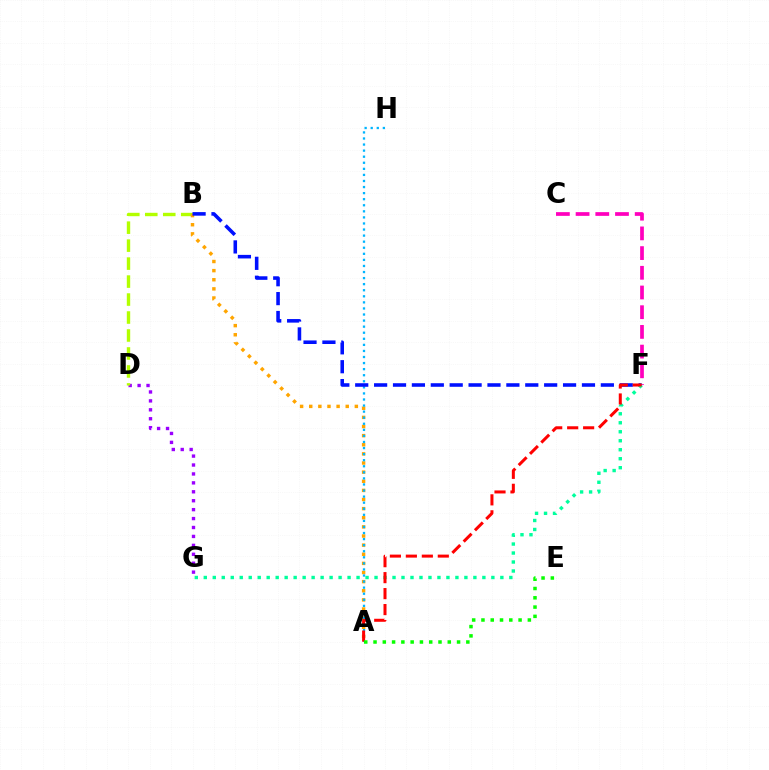{('D', 'G'): [{'color': '#9b00ff', 'line_style': 'dotted', 'thickness': 2.43}], ('B', 'D'): [{'color': '#b3ff00', 'line_style': 'dashed', 'thickness': 2.44}], ('A', 'B'): [{'color': '#ffa500', 'line_style': 'dotted', 'thickness': 2.48}], ('A', 'H'): [{'color': '#00b5ff', 'line_style': 'dotted', 'thickness': 1.65}], ('B', 'F'): [{'color': '#0010ff', 'line_style': 'dashed', 'thickness': 2.57}], ('C', 'F'): [{'color': '#ff00bd', 'line_style': 'dashed', 'thickness': 2.68}], ('F', 'G'): [{'color': '#00ff9d', 'line_style': 'dotted', 'thickness': 2.44}], ('A', 'F'): [{'color': '#ff0000', 'line_style': 'dashed', 'thickness': 2.17}], ('A', 'E'): [{'color': '#08ff00', 'line_style': 'dotted', 'thickness': 2.52}]}